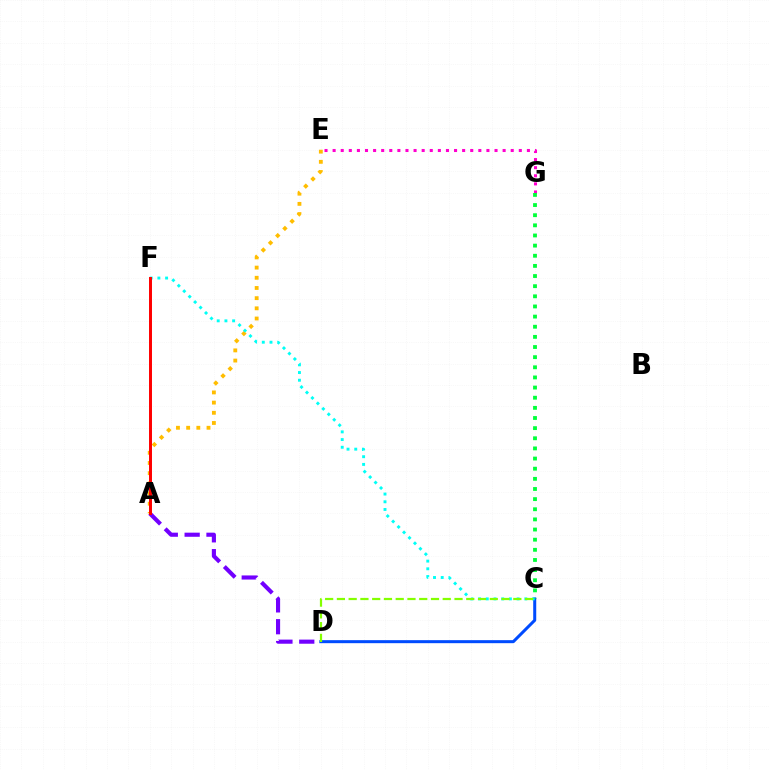{('A', 'D'): [{'color': '#7200ff', 'line_style': 'dashed', 'thickness': 2.97}], ('E', 'G'): [{'color': '#ff00cf', 'line_style': 'dotted', 'thickness': 2.2}], ('C', 'D'): [{'color': '#004bff', 'line_style': 'solid', 'thickness': 2.17}, {'color': '#84ff00', 'line_style': 'dashed', 'thickness': 1.6}], ('A', 'E'): [{'color': '#ffbd00', 'line_style': 'dotted', 'thickness': 2.77}], ('C', 'F'): [{'color': '#00fff6', 'line_style': 'dotted', 'thickness': 2.09}], ('C', 'G'): [{'color': '#00ff39', 'line_style': 'dotted', 'thickness': 2.76}], ('A', 'F'): [{'color': '#ff0000', 'line_style': 'solid', 'thickness': 2.14}]}